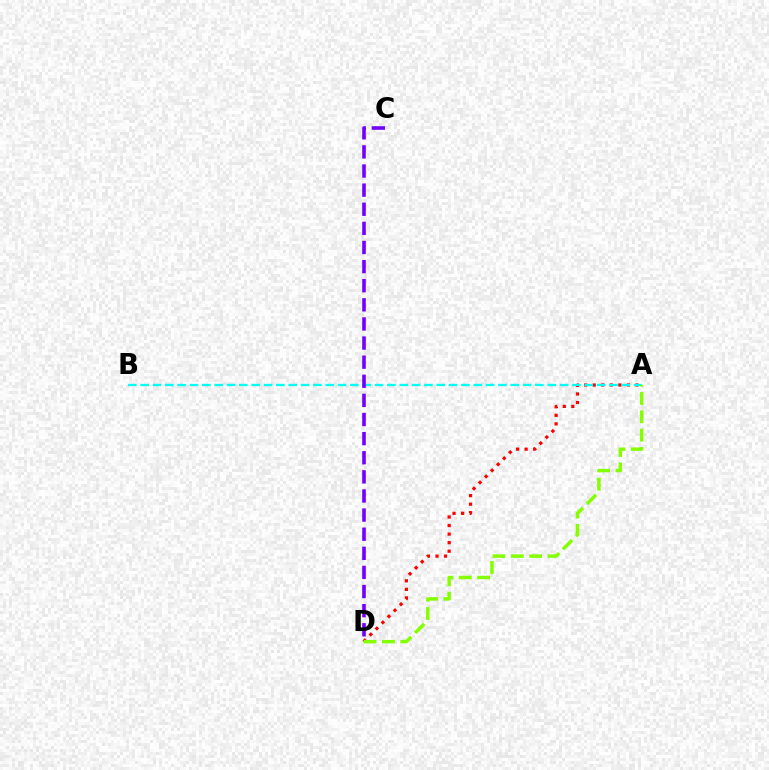{('A', 'D'): [{'color': '#ff0000', 'line_style': 'dotted', 'thickness': 2.32}, {'color': '#84ff00', 'line_style': 'dashed', 'thickness': 2.49}], ('A', 'B'): [{'color': '#00fff6', 'line_style': 'dashed', 'thickness': 1.68}], ('C', 'D'): [{'color': '#7200ff', 'line_style': 'dashed', 'thickness': 2.6}]}